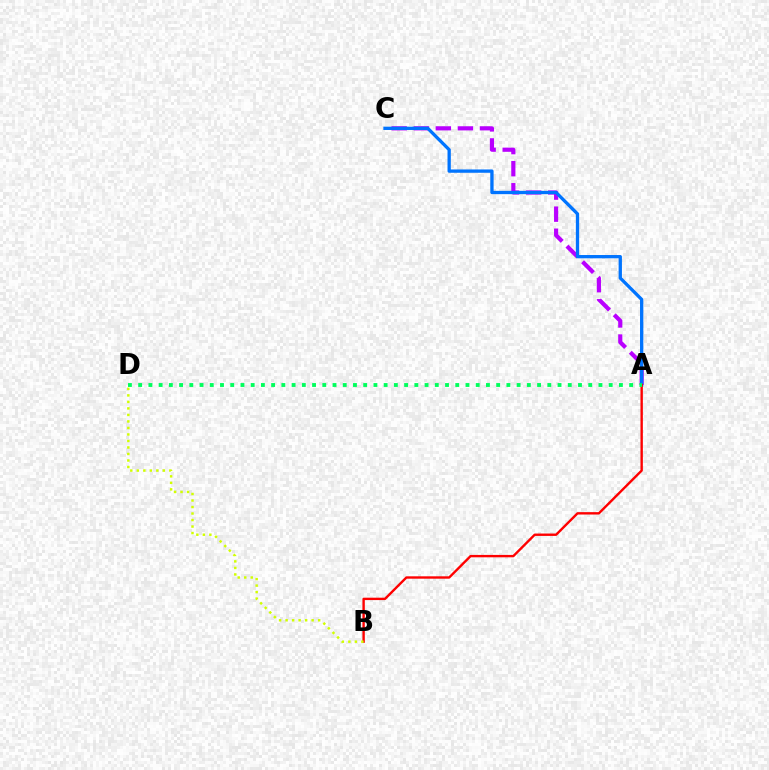{('A', 'C'): [{'color': '#b900ff', 'line_style': 'dashed', 'thickness': 3.0}, {'color': '#0074ff', 'line_style': 'solid', 'thickness': 2.38}], ('A', 'B'): [{'color': '#ff0000', 'line_style': 'solid', 'thickness': 1.72}], ('B', 'D'): [{'color': '#d1ff00', 'line_style': 'dotted', 'thickness': 1.77}], ('A', 'D'): [{'color': '#00ff5c', 'line_style': 'dotted', 'thickness': 2.78}]}